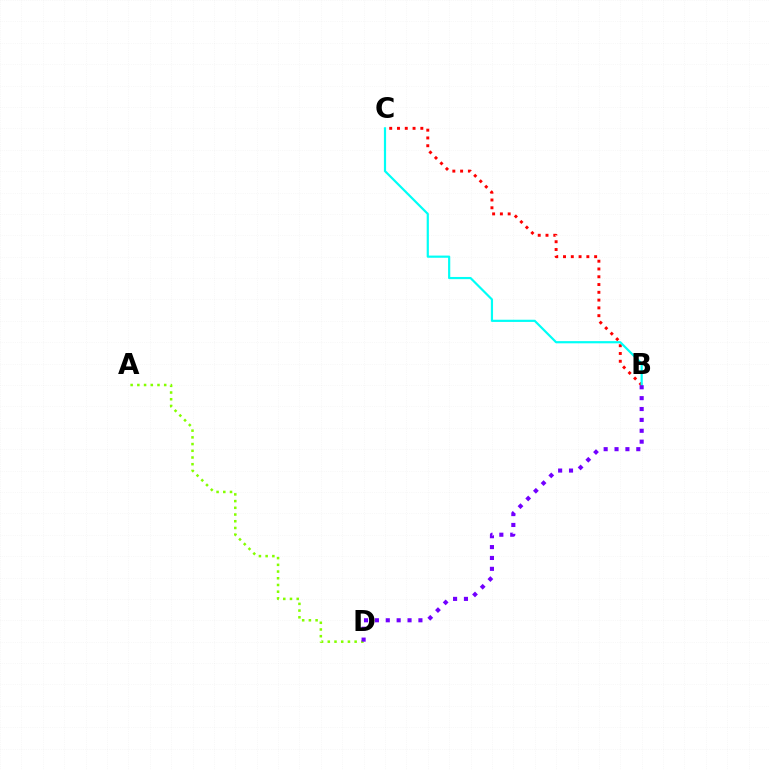{('B', 'C'): [{'color': '#ff0000', 'line_style': 'dotted', 'thickness': 2.11}, {'color': '#00fff6', 'line_style': 'solid', 'thickness': 1.58}], ('A', 'D'): [{'color': '#84ff00', 'line_style': 'dotted', 'thickness': 1.82}], ('B', 'D'): [{'color': '#7200ff', 'line_style': 'dotted', 'thickness': 2.96}]}